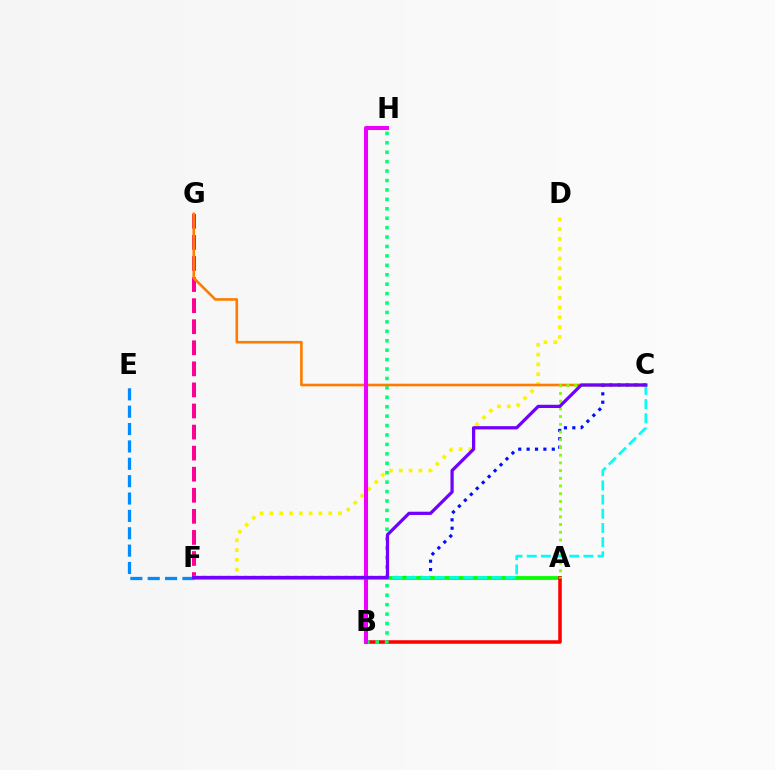{('F', 'G'): [{'color': '#ff0094', 'line_style': 'dashed', 'thickness': 2.86}], ('D', 'F'): [{'color': '#fcf500', 'line_style': 'dotted', 'thickness': 2.66}], ('C', 'F'): [{'color': '#0010ff', 'line_style': 'dotted', 'thickness': 2.28}, {'color': '#00fff6', 'line_style': 'dashed', 'thickness': 1.93}, {'color': '#7200ff', 'line_style': 'solid', 'thickness': 2.33}], ('A', 'F'): [{'color': '#08ff00', 'line_style': 'solid', 'thickness': 2.75}], ('E', 'F'): [{'color': '#008cff', 'line_style': 'dashed', 'thickness': 2.36}], ('A', 'B'): [{'color': '#ff0000', 'line_style': 'solid', 'thickness': 2.55}], ('B', 'H'): [{'color': '#00ff74', 'line_style': 'dotted', 'thickness': 2.56}, {'color': '#ee00ff', 'line_style': 'solid', 'thickness': 2.93}], ('C', 'G'): [{'color': '#ff7c00', 'line_style': 'solid', 'thickness': 1.89}], ('A', 'C'): [{'color': '#84ff00', 'line_style': 'dotted', 'thickness': 2.09}]}